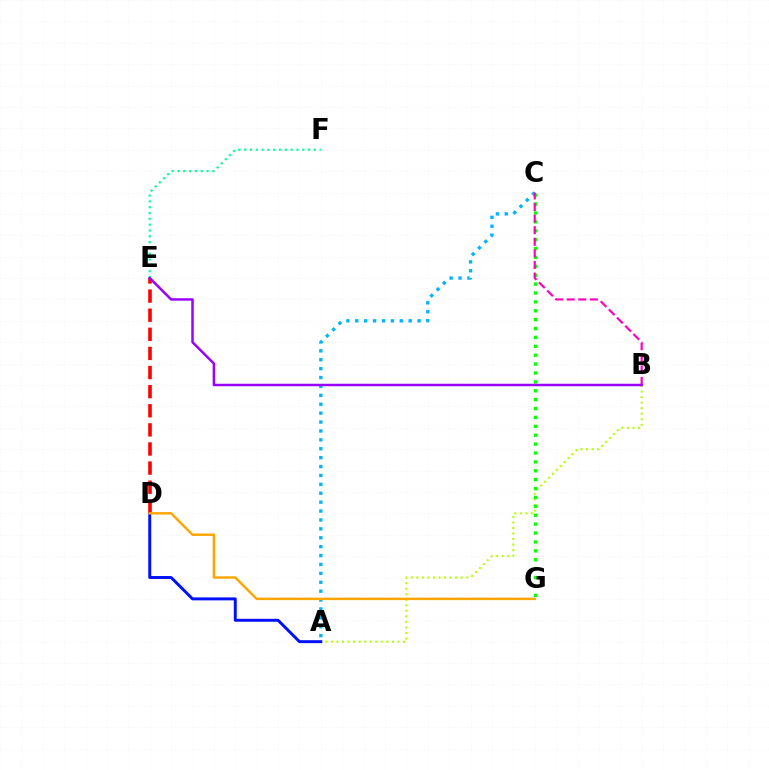{('A', 'C'): [{'color': '#00b5ff', 'line_style': 'dotted', 'thickness': 2.42}], ('A', 'B'): [{'color': '#b3ff00', 'line_style': 'dotted', 'thickness': 1.51}], ('A', 'D'): [{'color': '#0010ff', 'line_style': 'solid', 'thickness': 2.12}], ('D', 'E'): [{'color': '#ff0000', 'line_style': 'dashed', 'thickness': 2.6}], ('E', 'F'): [{'color': '#00ff9d', 'line_style': 'dotted', 'thickness': 1.58}], ('D', 'G'): [{'color': '#ffa500', 'line_style': 'solid', 'thickness': 1.77}], ('C', 'G'): [{'color': '#08ff00', 'line_style': 'dotted', 'thickness': 2.42}], ('B', 'C'): [{'color': '#ff00bd', 'line_style': 'dashed', 'thickness': 1.57}], ('B', 'E'): [{'color': '#9b00ff', 'line_style': 'solid', 'thickness': 1.79}]}